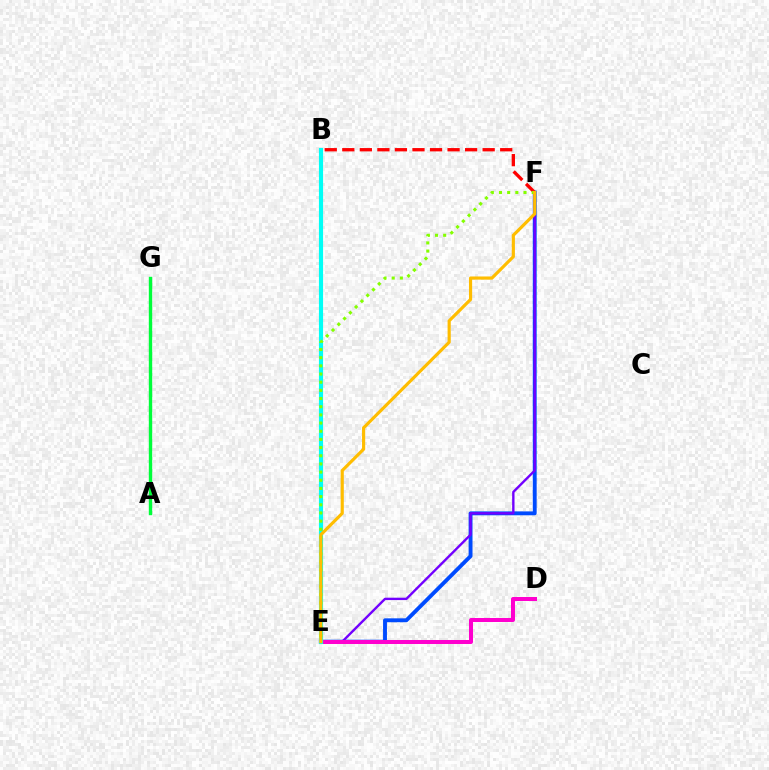{('E', 'F'): [{'color': '#004bff', 'line_style': 'solid', 'thickness': 2.8}, {'color': '#7200ff', 'line_style': 'solid', 'thickness': 1.71}, {'color': '#84ff00', 'line_style': 'dotted', 'thickness': 2.22}, {'color': '#ffbd00', 'line_style': 'solid', 'thickness': 2.28}], ('D', 'E'): [{'color': '#ff00cf', 'line_style': 'solid', 'thickness': 2.89}], ('B', 'E'): [{'color': '#00fff6', 'line_style': 'solid', 'thickness': 2.98}], ('B', 'F'): [{'color': '#ff0000', 'line_style': 'dashed', 'thickness': 2.38}], ('A', 'G'): [{'color': '#00ff39', 'line_style': 'solid', 'thickness': 2.44}]}